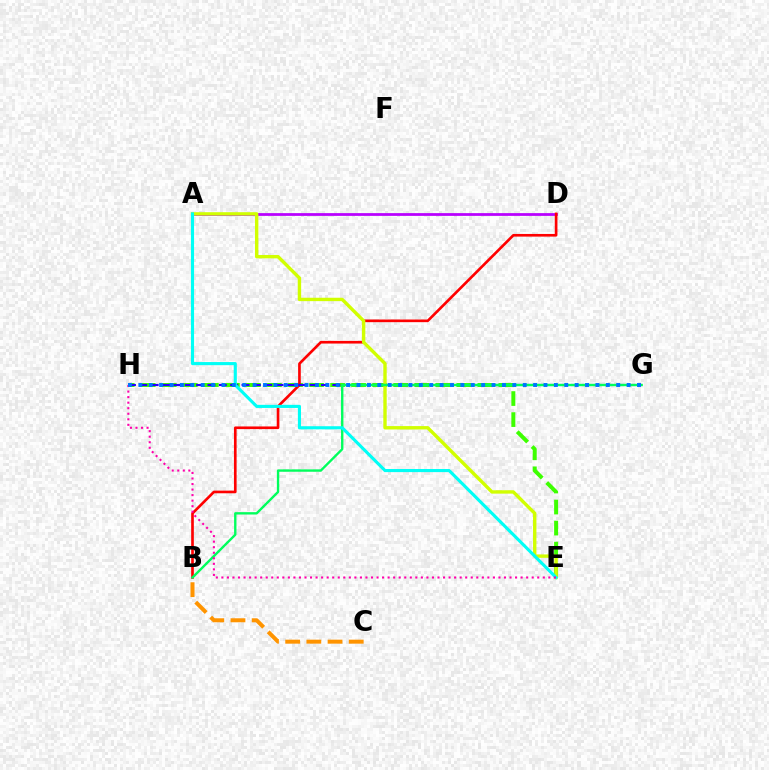{('A', 'D'): [{'color': '#b900ff', 'line_style': 'solid', 'thickness': 1.98}], ('E', 'H'): [{'color': '#3dff00', 'line_style': 'dashed', 'thickness': 2.86}, {'color': '#ff00ac', 'line_style': 'dotted', 'thickness': 1.51}], ('B', 'D'): [{'color': '#ff0000', 'line_style': 'solid', 'thickness': 1.91}], ('A', 'E'): [{'color': '#d1ff00', 'line_style': 'solid', 'thickness': 2.44}, {'color': '#00fff6', 'line_style': 'solid', 'thickness': 2.25}], ('G', 'H'): [{'color': '#2500ff', 'line_style': 'dashed', 'thickness': 1.54}, {'color': '#0074ff', 'line_style': 'dotted', 'thickness': 2.82}], ('B', 'G'): [{'color': '#00ff5c', 'line_style': 'solid', 'thickness': 1.71}], ('B', 'C'): [{'color': '#ff9400', 'line_style': 'dashed', 'thickness': 2.88}]}